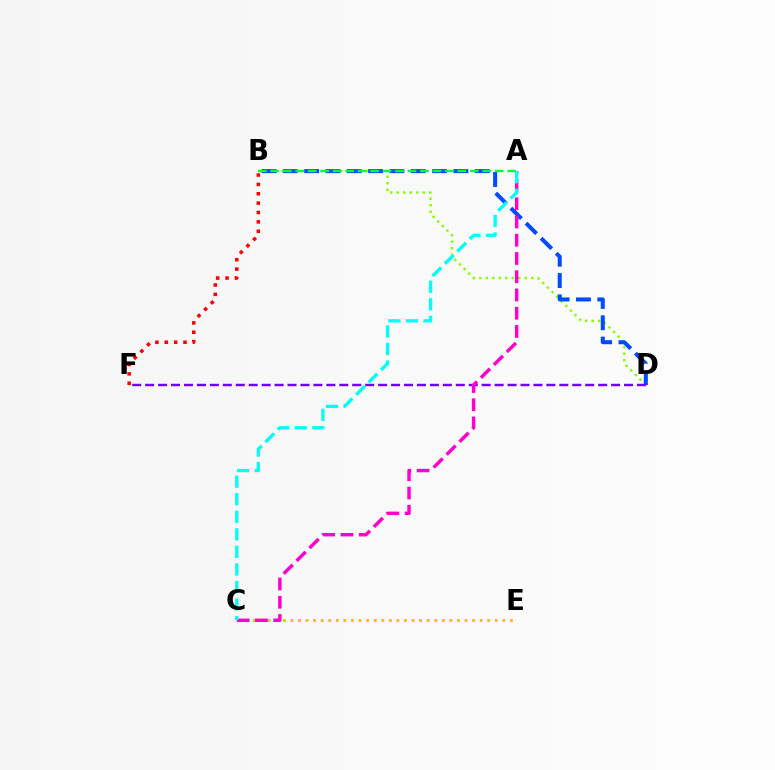{('B', 'F'): [{'color': '#ff0000', 'line_style': 'dotted', 'thickness': 2.54}], ('C', 'E'): [{'color': '#ffbd00', 'line_style': 'dotted', 'thickness': 2.06}], ('B', 'D'): [{'color': '#84ff00', 'line_style': 'dotted', 'thickness': 1.77}, {'color': '#004bff', 'line_style': 'dashed', 'thickness': 2.9}], ('D', 'F'): [{'color': '#7200ff', 'line_style': 'dashed', 'thickness': 1.76}], ('A', 'B'): [{'color': '#00ff39', 'line_style': 'dashed', 'thickness': 1.69}], ('A', 'C'): [{'color': '#ff00cf', 'line_style': 'dashed', 'thickness': 2.48}, {'color': '#00fff6', 'line_style': 'dashed', 'thickness': 2.38}]}